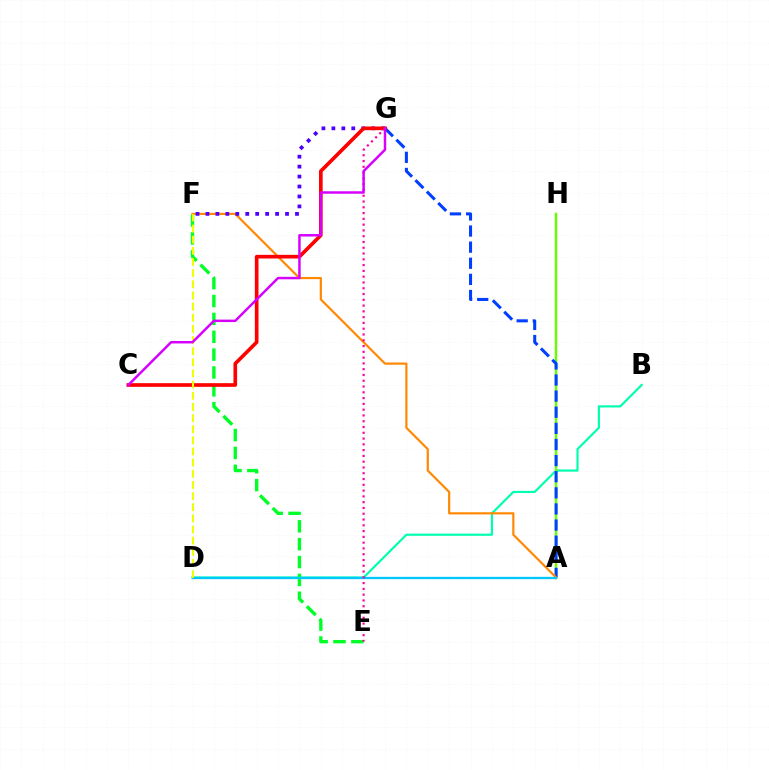{('B', 'D'): [{'color': '#00ffaf', 'line_style': 'solid', 'thickness': 1.56}], ('E', 'F'): [{'color': '#00ff27', 'line_style': 'dashed', 'thickness': 2.43}], ('A', 'H'): [{'color': '#66ff00', 'line_style': 'solid', 'thickness': 1.75}], ('A', 'G'): [{'color': '#003fff', 'line_style': 'dashed', 'thickness': 2.19}], ('A', 'F'): [{'color': '#ff8800', 'line_style': 'solid', 'thickness': 1.57}], ('A', 'D'): [{'color': '#00c7ff', 'line_style': 'solid', 'thickness': 1.66}], ('F', 'G'): [{'color': '#4f00ff', 'line_style': 'dotted', 'thickness': 2.7}], ('C', 'G'): [{'color': '#ff0000', 'line_style': 'solid', 'thickness': 2.63}, {'color': '#d600ff', 'line_style': 'solid', 'thickness': 1.78}], ('D', 'F'): [{'color': '#eeff00', 'line_style': 'dashed', 'thickness': 1.51}], ('E', 'G'): [{'color': '#ff00a0', 'line_style': 'dotted', 'thickness': 1.57}]}